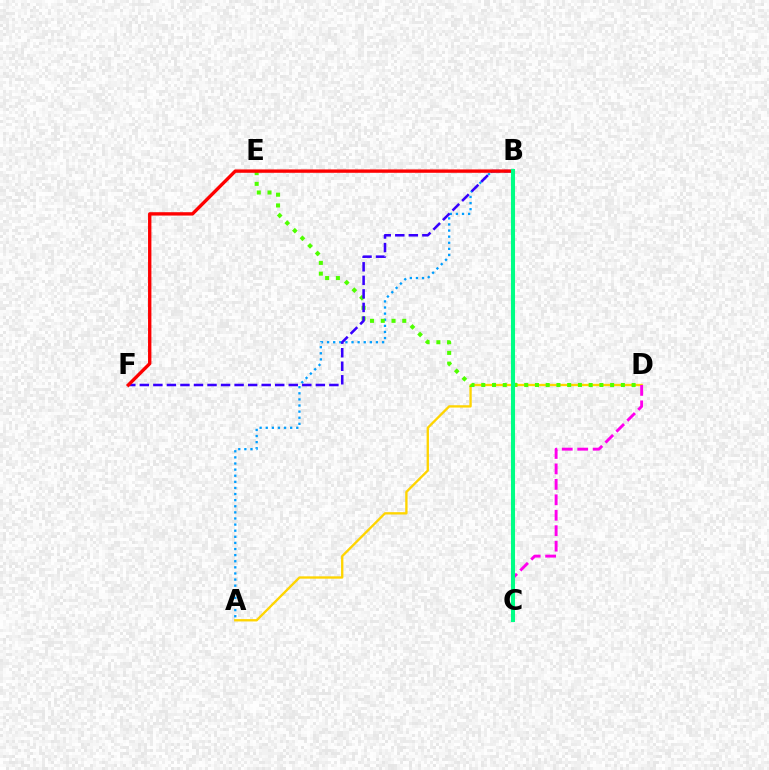{('A', 'D'): [{'color': '#ffd500', 'line_style': 'solid', 'thickness': 1.68}], ('C', 'D'): [{'color': '#ff00ed', 'line_style': 'dashed', 'thickness': 2.1}], ('A', 'B'): [{'color': '#009eff', 'line_style': 'dotted', 'thickness': 1.66}], ('D', 'E'): [{'color': '#4fff00', 'line_style': 'dotted', 'thickness': 2.92}], ('B', 'F'): [{'color': '#3700ff', 'line_style': 'dashed', 'thickness': 1.84}, {'color': '#ff0000', 'line_style': 'solid', 'thickness': 2.42}], ('B', 'C'): [{'color': '#00ff86', 'line_style': 'solid', 'thickness': 2.93}]}